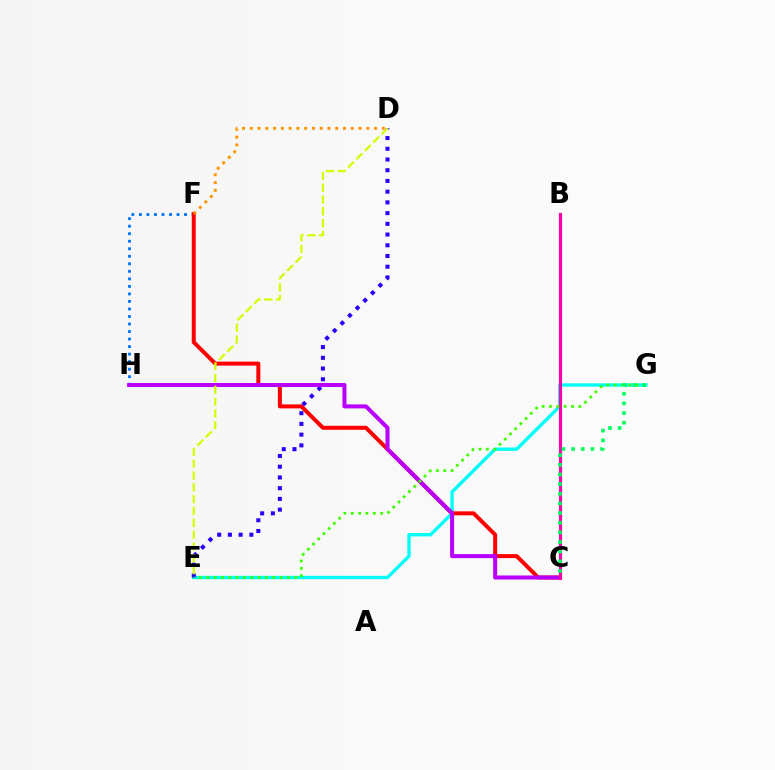{('E', 'G'): [{'color': '#00fff6', 'line_style': 'solid', 'thickness': 2.41}, {'color': '#3dff00', 'line_style': 'dotted', 'thickness': 1.99}], ('F', 'H'): [{'color': '#0074ff', 'line_style': 'dotted', 'thickness': 2.04}], ('D', 'E'): [{'color': '#2500ff', 'line_style': 'dotted', 'thickness': 2.91}, {'color': '#d1ff00', 'line_style': 'dashed', 'thickness': 1.61}], ('C', 'F'): [{'color': '#ff0000', 'line_style': 'solid', 'thickness': 2.87}], ('C', 'H'): [{'color': '#b900ff', 'line_style': 'solid', 'thickness': 2.9}], ('B', 'C'): [{'color': '#ff00ac', 'line_style': 'solid', 'thickness': 2.27}], ('D', 'F'): [{'color': '#ff9400', 'line_style': 'dotted', 'thickness': 2.11}], ('C', 'G'): [{'color': '#00ff5c', 'line_style': 'dotted', 'thickness': 2.62}]}